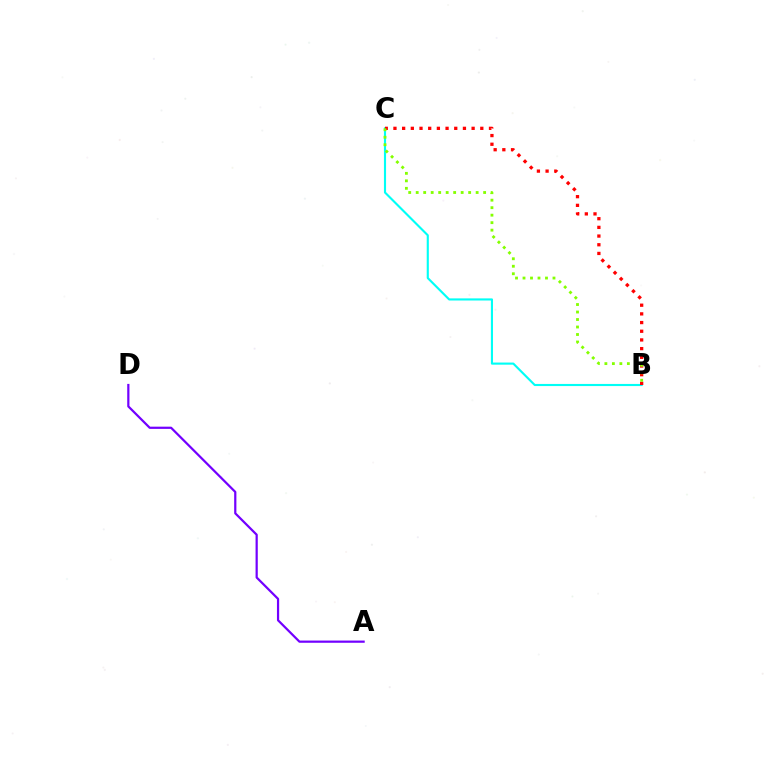{('B', 'C'): [{'color': '#00fff6', 'line_style': 'solid', 'thickness': 1.53}, {'color': '#ff0000', 'line_style': 'dotted', 'thickness': 2.36}, {'color': '#84ff00', 'line_style': 'dotted', 'thickness': 2.04}], ('A', 'D'): [{'color': '#7200ff', 'line_style': 'solid', 'thickness': 1.6}]}